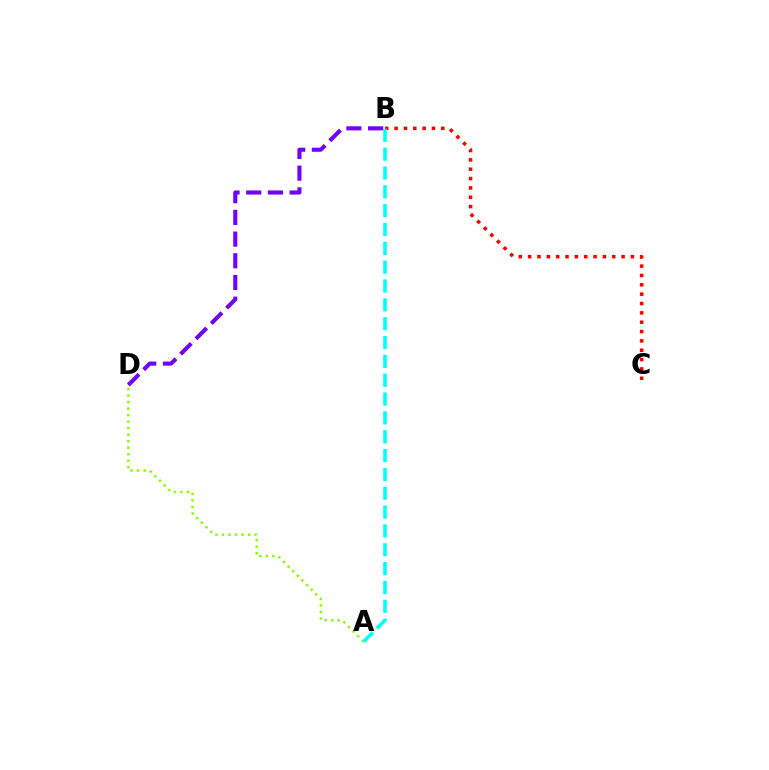{('A', 'D'): [{'color': '#84ff00', 'line_style': 'dotted', 'thickness': 1.77}], ('B', 'C'): [{'color': '#ff0000', 'line_style': 'dotted', 'thickness': 2.54}], ('B', 'D'): [{'color': '#7200ff', 'line_style': 'dashed', 'thickness': 2.95}], ('A', 'B'): [{'color': '#00fff6', 'line_style': 'dashed', 'thickness': 2.56}]}